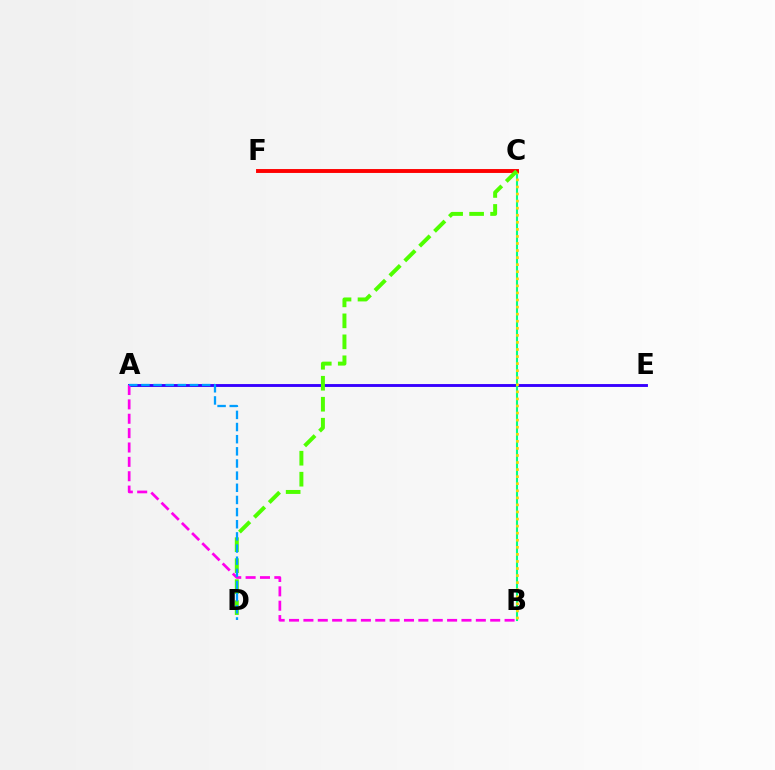{('A', 'E'): [{'color': '#3700ff', 'line_style': 'solid', 'thickness': 2.07}], ('B', 'C'): [{'color': '#00ff86', 'line_style': 'solid', 'thickness': 1.51}, {'color': '#ffd500', 'line_style': 'dotted', 'thickness': 1.92}], ('A', 'B'): [{'color': '#ff00ed', 'line_style': 'dashed', 'thickness': 1.95}], ('C', 'F'): [{'color': '#ff0000', 'line_style': 'solid', 'thickness': 2.81}], ('C', 'D'): [{'color': '#4fff00', 'line_style': 'dashed', 'thickness': 2.85}], ('A', 'D'): [{'color': '#009eff', 'line_style': 'dashed', 'thickness': 1.65}]}